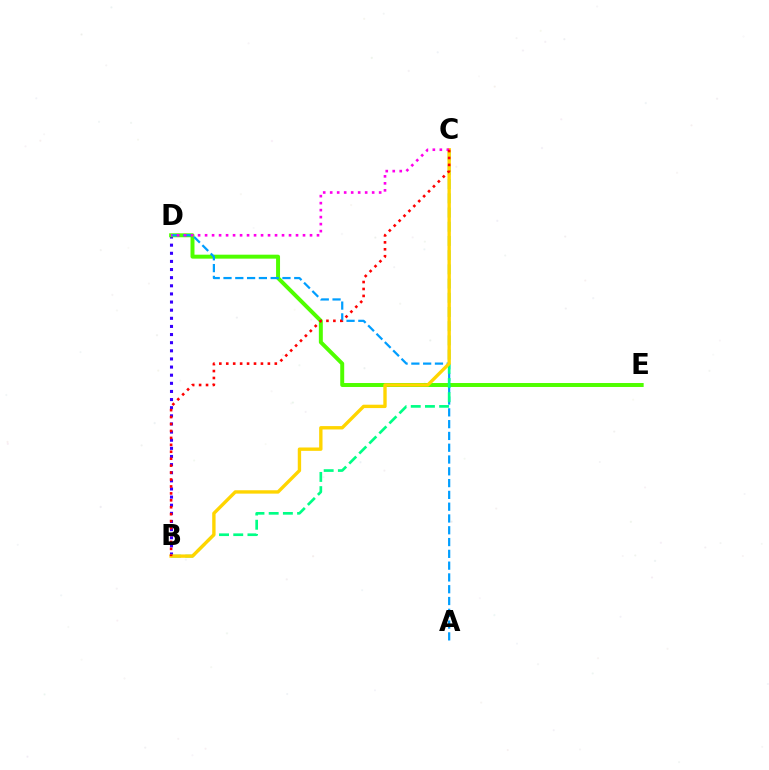{('B', 'D'): [{'color': '#3700ff', 'line_style': 'dotted', 'thickness': 2.21}], ('D', 'E'): [{'color': '#4fff00', 'line_style': 'solid', 'thickness': 2.85}], ('A', 'D'): [{'color': '#009eff', 'line_style': 'dashed', 'thickness': 1.6}], ('B', 'C'): [{'color': '#00ff86', 'line_style': 'dashed', 'thickness': 1.93}, {'color': '#ffd500', 'line_style': 'solid', 'thickness': 2.42}, {'color': '#ff0000', 'line_style': 'dotted', 'thickness': 1.88}], ('C', 'D'): [{'color': '#ff00ed', 'line_style': 'dotted', 'thickness': 1.9}]}